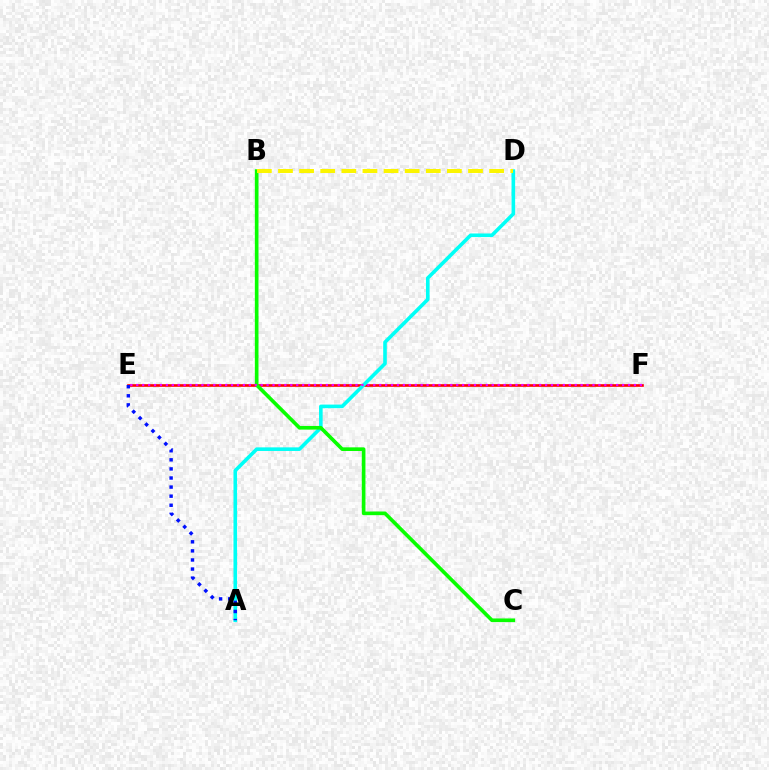{('E', 'F'): [{'color': '#ff0000', 'line_style': 'solid', 'thickness': 1.9}, {'color': '#ee00ff', 'line_style': 'dotted', 'thickness': 1.61}], ('A', 'D'): [{'color': '#00fff6', 'line_style': 'solid', 'thickness': 2.6}], ('A', 'E'): [{'color': '#0010ff', 'line_style': 'dotted', 'thickness': 2.47}], ('B', 'C'): [{'color': '#08ff00', 'line_style': 'solid', 'thickness': 2.63}], ('B', 'D'): [{'color': '#fcf500', 'line_style': 'dashed', 'thickness': 2.87}]}